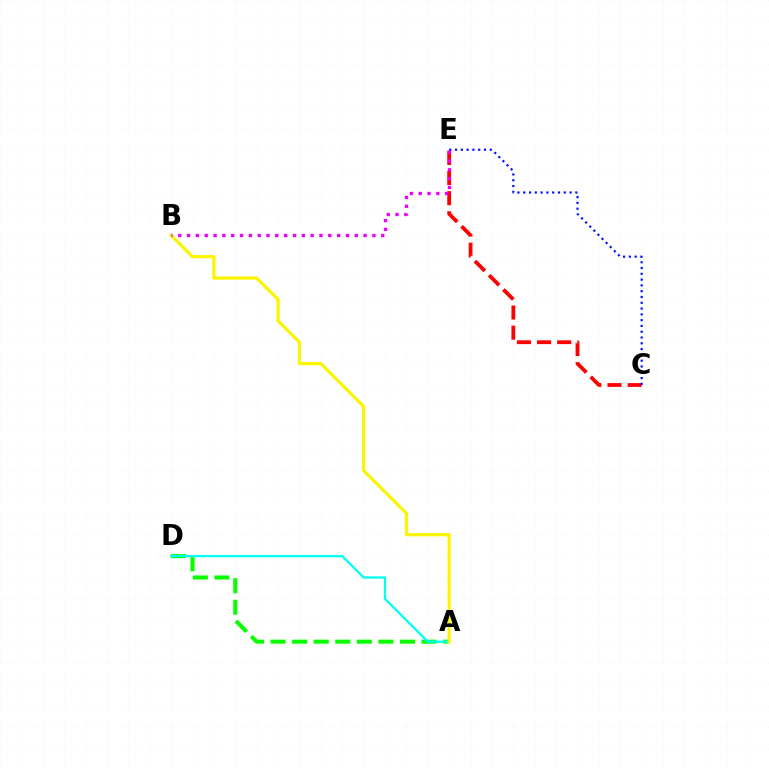{('A', 'D'): [{'color': '#08ff00', 'line_style': 'dashed', 'thickness': 2.93}, {'color': '#00fff6', 'line_style': 'solid', 'thickness': 1.61}], ('C', 'E'): [{'color': '#ff0000', 'line_style': 'dashed', 'thickness': 2.74}, {'color': '#0010ff', 'line_style': 'dotted', 'thickness': 1.57}], ('A', 'B'): [{'color': '#fcf500', 'line_style': 'solid', 'thickness': 2.31}], ('B', 'E'): [{'color': '#ee00ff', 'line_style': 'dotted', 'thickness': 2.4}]}